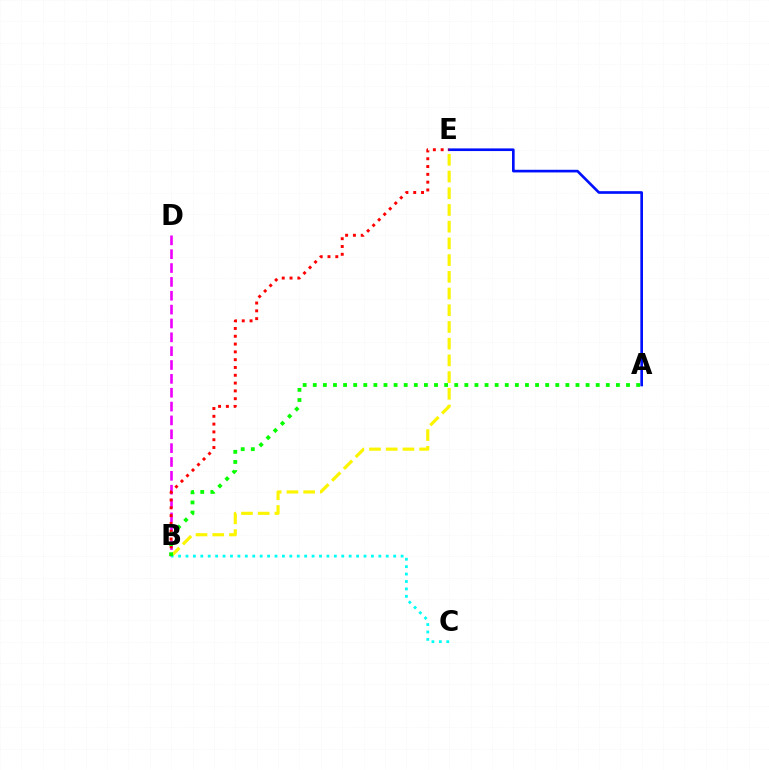{('B', 'D'): [{'color': '#ee00ff', 'line_style': 'dashed', 'thickness': 1.88}], ('A', 'E'): [{'color': '#0010ff', 'line_style': 'solid', 'thickness': 1.91}], ('B', 'E'): [{'color': '#fcf500', 'line_style': 'dashed', 'thickness': 2.27}, {'color': '#ff0000', 'line_style': 'dotted', 'thickness': 2.12}], ('B', 'C'): [{'color': '#00fff6', 'line_style': 'dotted', 'thickness': 2.02}], ('A', 'B'): [{'color': '#08ff00', 'line_style': 'dotted', 'thickness': 2.75}]}